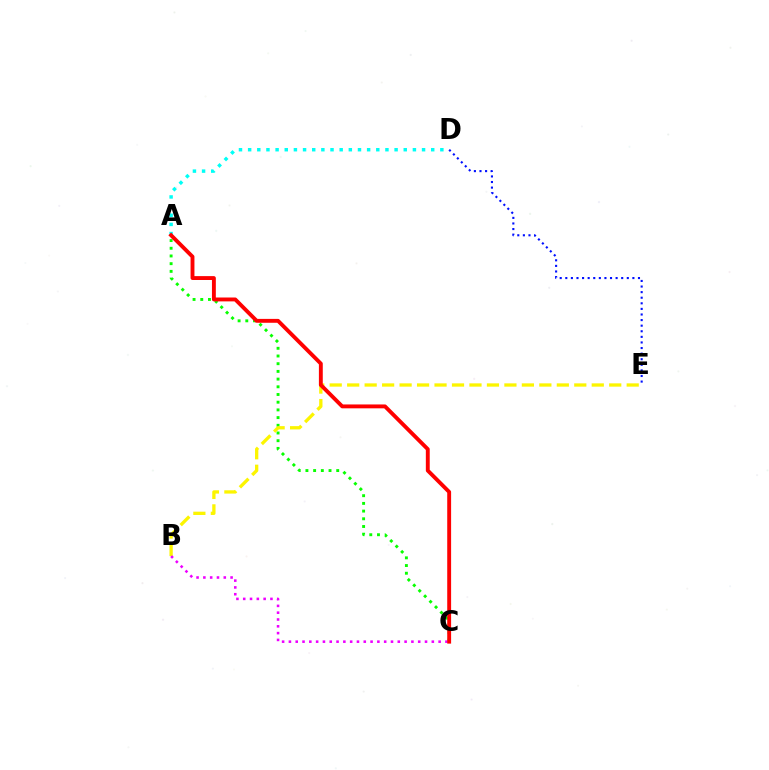{('D', 'E'): [{'color': '#0010ff', 'line_style': 'dotted', 'thickness': 1.52}], ('A', 'C'): [{'color': '#08ff00', 'line_style': 'dotted', 'thickness': 2.09}, {'color': '#ff0000', 'line_style': 'solid', 'thickness': 2.8}], ('B', 'E'): [{'color': '#fcf500', 'line_style': 'dashed', 'thickness': 2.37}], ('A', 'D'): [{'color': '#00fff6', 'line_style': 'dotted', 'thickness': 2.49}], ('B', 'C'): [{'color': '#ee00ff', 'line_style': 'dotted', 'thickness': 1.85}]}